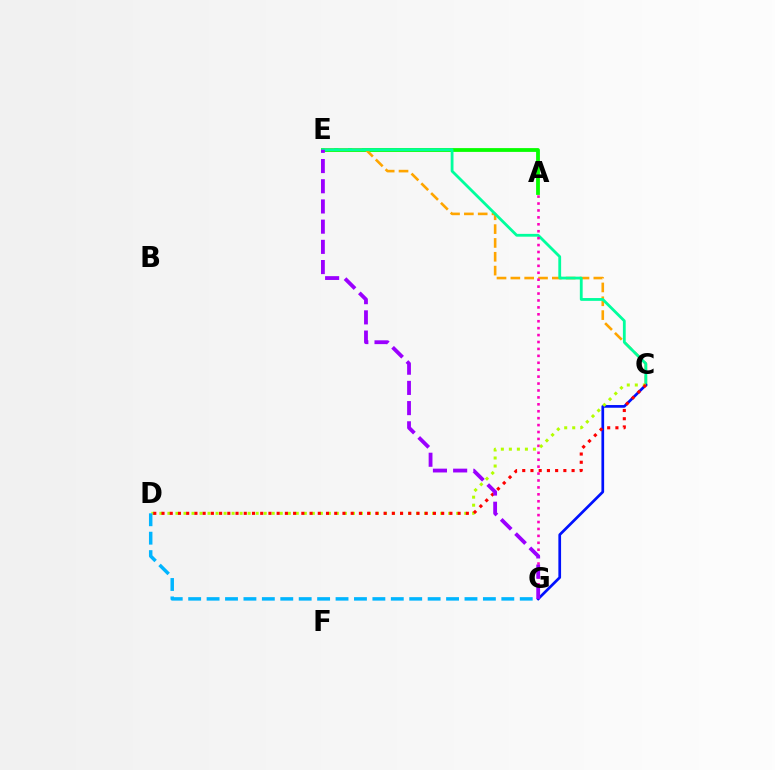{('A', 'E'): [{'color': '#08ff00', 'line_style': 'solid', 'thickness': 2.73}], ('C', 'E'): [{'color': '#ffa500', 'line_style': 'dashed', 'thickness': 1.88}, {'color': '#00ff9d', 'line_style': 'solid', 'thickness': 2.02}], ('A', 'G'): [{'color': '#ff00bd', 'line_style': 'dotted', 'thickness': 1.88}], ('C', 'G'): [{'color': '#0010ff', 'line_style': 'solid', 'thickness': 1.95}], ('C', 'D'): [{'color': '#b3ff00', 'line_style': 'dotted', 'thickness': 2.18}, {'color': '#ff0000', 'line_style': 'dotted', 'thickness': 2.23}], ('D', 'G'): [{'color': '#00b5ff', 'line_style': 'dashed', 'thickness': 2.5}], ('E', 'G'): [{'color': '#9b00ff', 'line_style': 'dashed', 'thickness': 2.74}]}